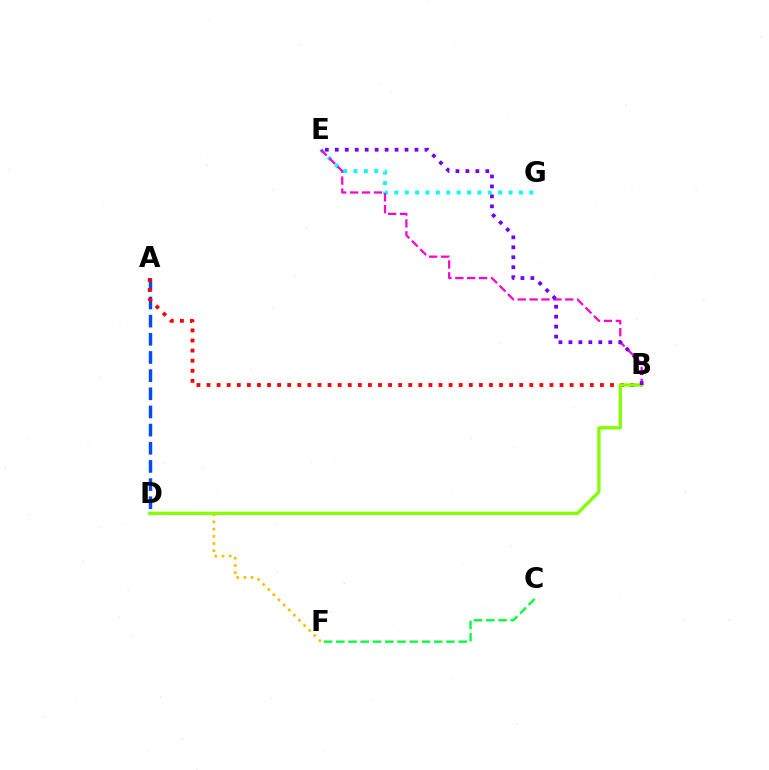{('D', 'F'): [{'color': '#ffbd00', 'line_style': 'dotted', 'thickness': 1.96}], ('A', 'D'): [{'color': '#004bff', 'line_style': 'dashed', 'thickness': 2.47}], ('A', 'B'): [{'color': '#ff0000', 'line_style': 'dotted', 'thickness': 2.74}], ('E', 'G'): [{'color': '#00fff6', 'line_style': 'dotted', 'thickness': 2.82}], ('B', 'E'): [{'color': '#ff00cf', 'line_style': 'dashed', 'thickness': 1.61}, {'color': '#7200ff', 'line_style': 'dotted', 'thickness': 2.71}], ('B', 'D'): [{'color': '#84ff00', 'line_style': 'solid', 'thickness': 2.38}], ('C', 'F'): [{'color': '#00ff39', 'line_style': 'dashed', 'thickness': 1.66}]}